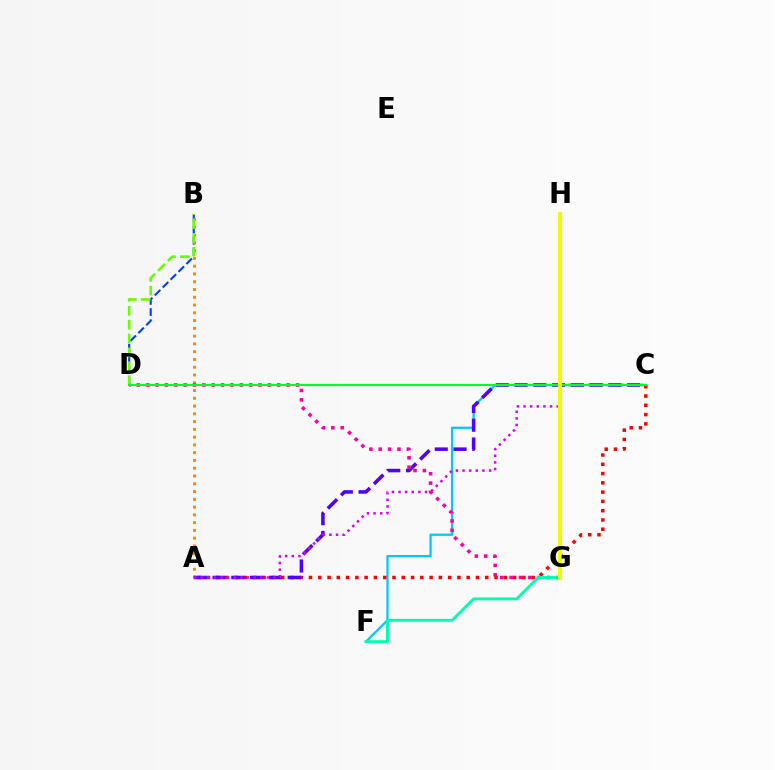{('B', 'D'): [{'color': '#003fff', 'line_style': 'dashed', 'thickness': 1.51}, {'color': '#66ff00', 'line_style': 'dashed', 'thickness': 1.89}], ('A', 'B'): [{'color': '#ff8800', 'line_style': 'dotted', 'thickness': 2.11}], ('C', 'F'): [{'color': '#00c7ff', 'line_style': 'solid', 'thickness': 1.63}], ('A', 'C'): [{'color': '#ff0000', 'line_style': 'dotted', 'thickness': 2.52}, {'color': '#4f00ff', 'line_style': 'dashed', 'thickness': 2.55}, {'color': '#d600ff', 'line_style': 'dotted', 'thickness': 1.8}], ('D', 'G'): [{'color': '#ff00a0', 'line_style': 'dotted', 'thickness': 2.54}], ('F', 'G'): [{'color': '#00ffaf', 'line_style': 'solid', 'thickness': 2.09}], ('C', 'D'): [{'color': '#00ff27', 'line_style': 'solid', 'thickness': 1.52}], ('G', 'H'): [{'color': '#eeff00', 'line_style': 'solid', 'thickness': 2.89}]}